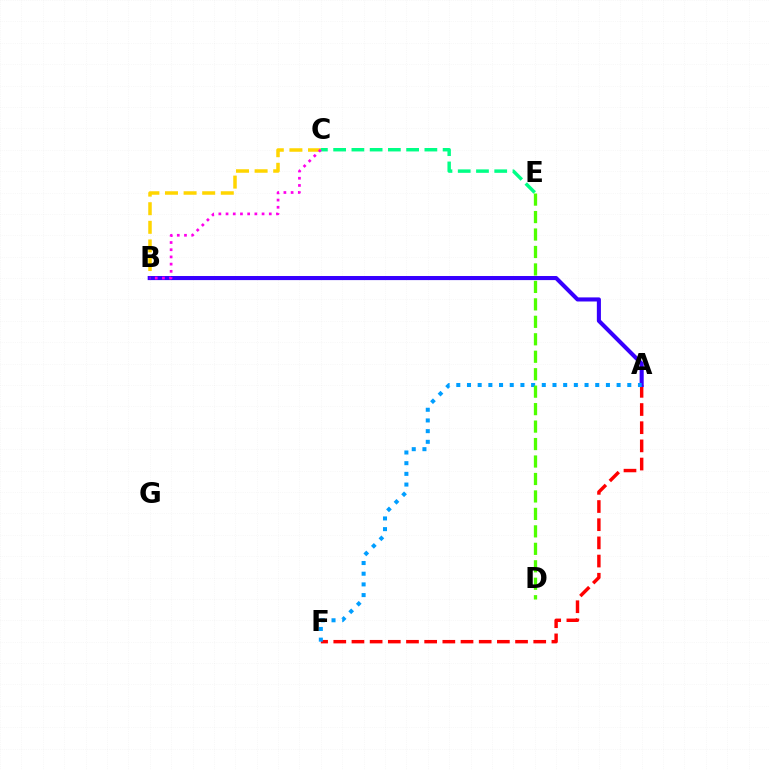{('A', 'F'): [{'color': '#ff0000', 'line_style': 'dashed', 'thickness': 2.47}, {'color': '#009eff', 'line_style': 'dotted', 'thickness': 2.9}], ('B', 'C'): [{'color': '#ffd500', 'line_style': 'dashed', 'thickness': 2.53}, {'color': '#ff00ed', 'line_style': 'dotted', 'thickness': 1.96}], ('A', 'B'): [{'color': '#3700ff', 'line_style': 'solid', 'thickness': 2.94}], ('D', 'E'): [{'color': '#4fff00', 'line_style': 'dashed', 'thickness': 2.37}], ('C', 'E'): [{'color': '#00ff86', 'line_style': 'dashed', 'thickness': 2.48}]}